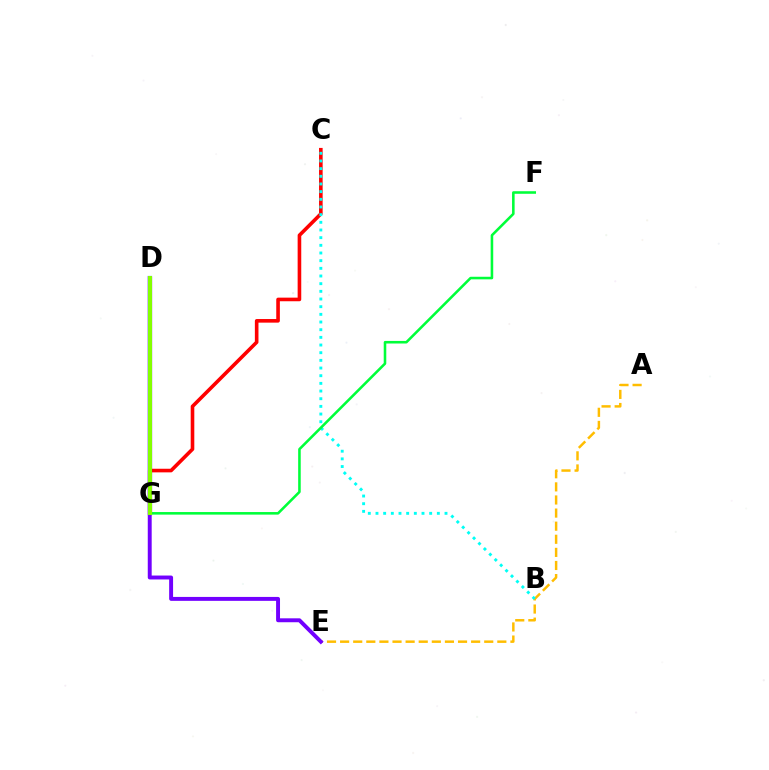{('D', 'G'): [{'color': '#ff00cf', 'line_style': 'solid', 'thickness': 2.26}, {'color': '#004bff', 'line_style': 'solid', 'thickness': 2.98}, {'color': '#84ff00', 'line_style': 'solid', 'thickness': 2.93}], ('C', 'G'): [{'color': '#ff0000', 'line_style': 'solid', 'thickness': 2.6}], ('A', 'E'): [{'color': '#ffbd00', 'line_style': 'dashed', 'thickness': 1.78}], ('D', 'E'): [{'color': '#7200ff', 'line_style': 'solid', 'thickness': 2.82}], ('B', 'C'): [{'color': '#00fff6', 'line_style': 'dotted', 'thickness': 2.08}], ('F', 'G'): [{'color': '#00ff39', 'line_style': 'solid', 'thickness': 1.85}]}